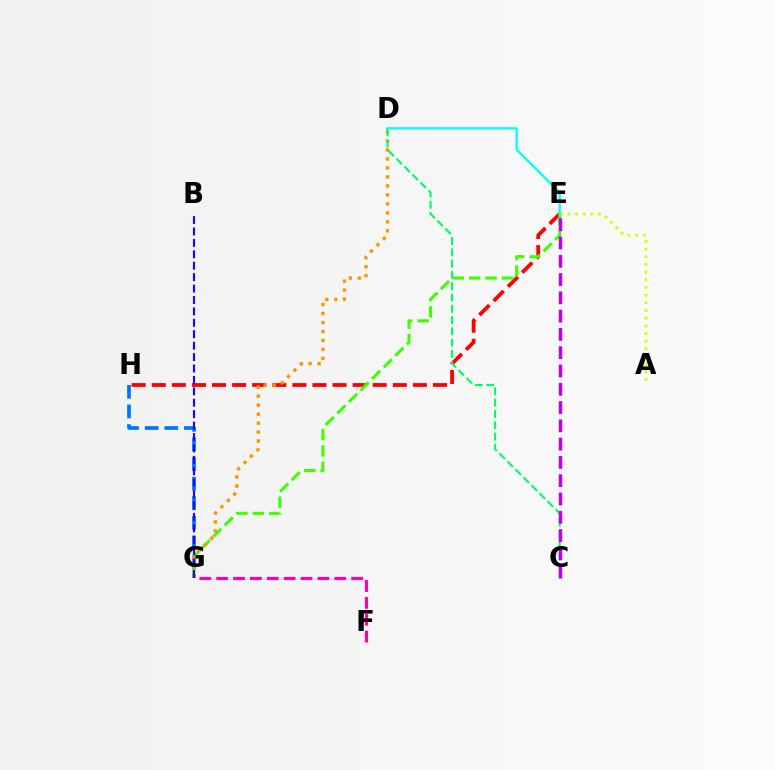{('E', 'H'): [{'color': '#ff0000', 'line_style': 'dashed', 'thickness': 2.73}], ('G', 'H'): [{'color': '#0074ff', 'line_style': 'dashed', 'thickness': 2.66}], ('A', 'E'): [{'color': '#d1ff00', 'line_style': 'dotted', 'thickness': 2.08}], ('E', 'G'): [{'color': '#3dff00', 'line_style': 'dashed', 'thickness': 2.22}], ('D', 'G'): [{'color': '#ff9400', 'line_style': 'dotted', 'thickness': 2.44}], ('C', 'D'): [{'color': '#00ff5c', 'line_style': 'dashed', 'thickness': 1.54}], ('D', 'E'): [{'color': '#00fff6', 'line_style': 'solid', 'thickness': 1.65}], ('C', 'E'): [{'color': '#b900ff', 'line_style': 'dashed', 'thickness': 2.48}], ('B', 'G'): [{'color': '#2500ff', 'line_style': 'dashed', 'thickness': 1.55}], ('F', 'G'): [{'color': '#ff00ac', 'line_style': 'dashed', 'thickness': 2.29}]}